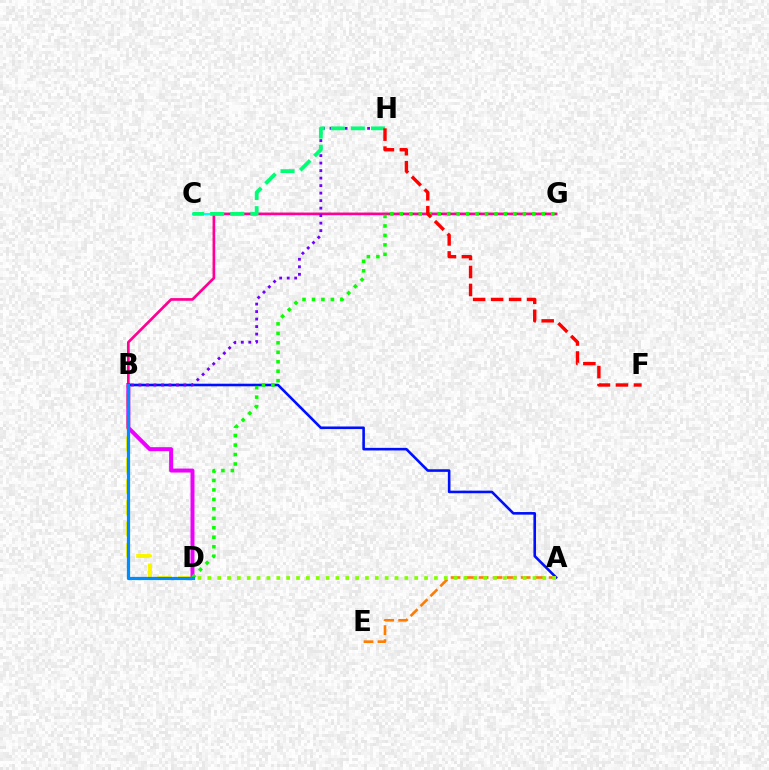{('B', 'D'): [{'color': '#fcf500', 'line_style': 'dashed', 'thickness': 2.89}, {'color': '#ee00ff', 'line_style': 'solid', 'thickness': 2.86}, {'color': '#008cff', 'line_style': 'solid', 'thickness': 2.32}], ('C', 'G'): [{'color': '#00fff6', 'line_style': 'solid', 'thickness': 1.51}], ('B', 'G'): [{'color': '#ff0094', 'line_style': 'solid', 'thickness': 1.94}], ('A', 'B'): [{'color': '#0010ff', 'line_style': 'solid', 'thickness': 1.87}], ('B', 'H'): [{'color': '#7200ff', 'line_style': 'dotted', 'thickness': 2.04}], ('A', 'E'): [{'color': '#ff7c00', 'line_style': 'dashed', 'thickness': 1.9}], ('C', 'H'): [{'color': '#00ff74', 'line_style': 'dashed', 'thickness': 2.73}], ('A', 'D'): [{'color': '#84ff00', 'line_style': 'dotted', 'thickness': 2.68}], ('D', 'G'): [{'color': '#08ff00', 'line_style': 'dotted', 'thickness': 2.57}], ('F', 'H'): [{'color': '#ff0000', 'line_style': 'dashed', 'thickness': 2.44}]}